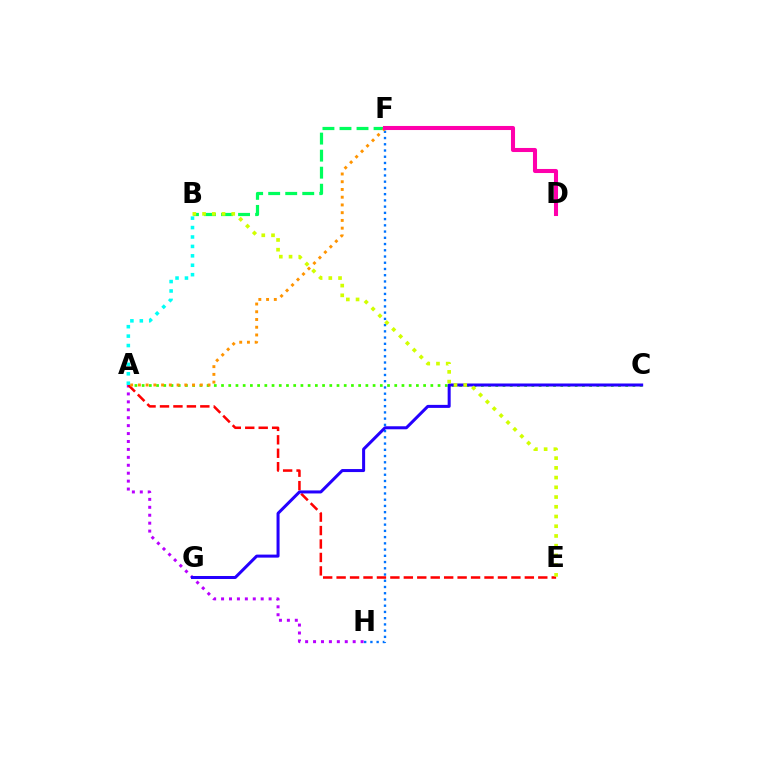{('A', 'C'): [{'color': '#3dff00', 'line_style': 'dotted', 'thickness': 1.96}], ('A', 'H'): [{'color': '#b900ff', 'line_style': 'dotted', 'thickness': 2.15}], ('F', 'H'): [{'color': '#0074ff', 'line_style': 'dotted', 'thickness': 1.69}], ('A', 'E'): [{'color': '#ff0000', 'line_style': 'dashed', 'thickness': 1.83}], ('B', 'F'): [{'color': '#00ff5c', 'line_style': 'dashed', 'thickness': 2.31}], ('A', 'F'): [{'color': '#ff9400', 'line_style': 'dotted', 'thickness': 2.1}], ('C', 'G'): [{'color': '#2500ff', 'line_style': 'solid', 'thickness': 2.17}], ('D', 'F'): [{'color': '#ff00ac', 'line_style': 'solid', 'thickness': 2.93}], ('A', 'B'): [{'color': '#00fff6', 'line_style': 'dotted', 'thickness': 2.56}], ('B', 'E'): [{'color': '#d1ff00', 'line_style': 'dotted', 'thickness': 2.64}]}